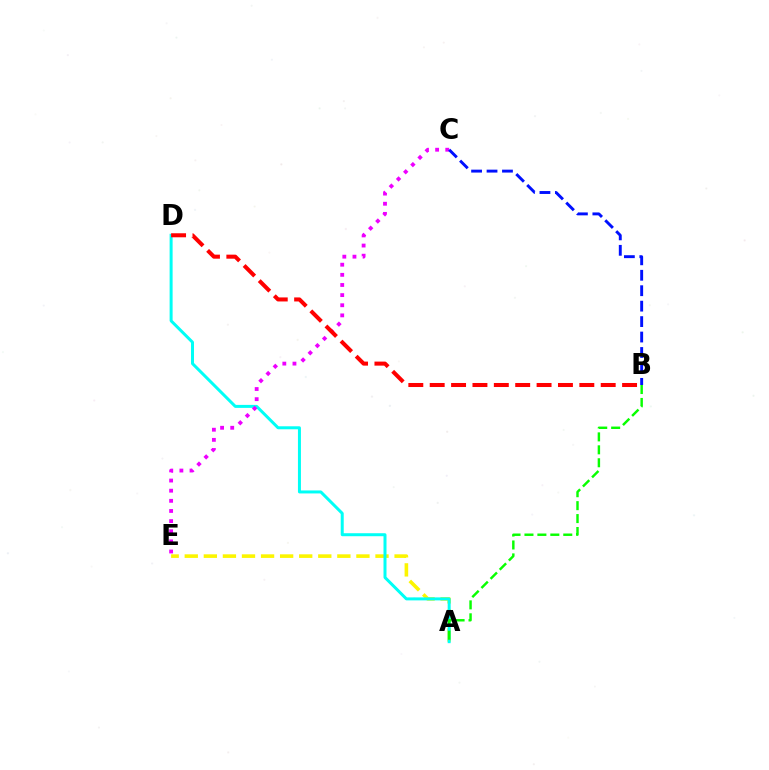{('A', 'E'): [{'color': '#fcf500', 'line_style': 'dashed', 'thickness': 2.59}], ('A', 'D'): [{'color': '#00fff6', 'line_style': 'solid', 'thickness': 2.16}], ('A', 'B'): [{'color': '#08ff00', 'line_style': 'dashed', 'thickness': 1.76}], ('C', 'E'): [{'color': '#ee00ff', 'line_style': 'dotted', 'thickness': 2.75}], ('B', 'D'): [{'color': '#ff0000', 'line_style': 'dashed', 'thickness': 2.9}], ('B', 'C'): [{'color': '#0010ff', 'line_style': 'dashed', 'thickness': 2.1}]}